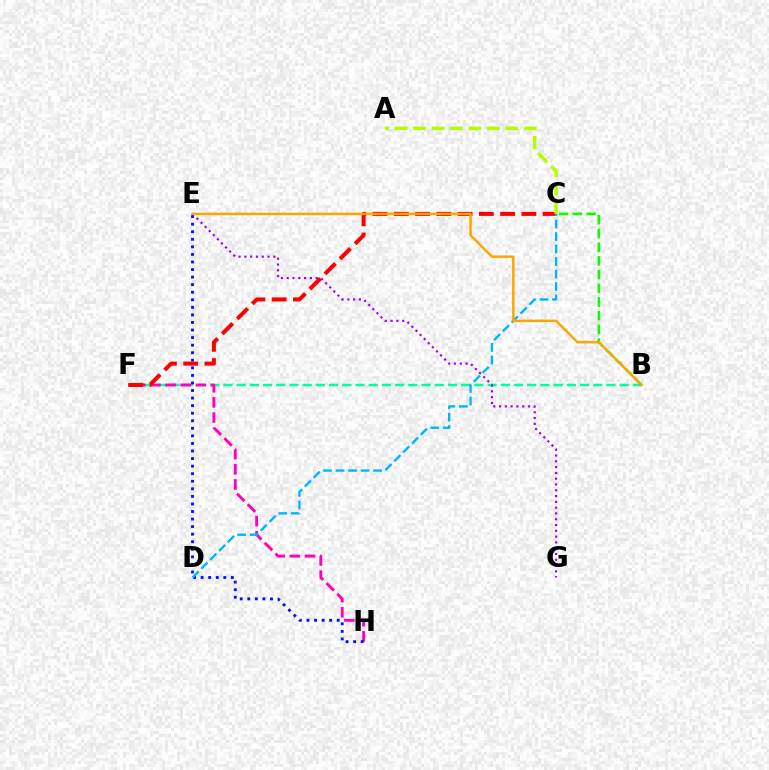{('B', 'C'): [{'color': '#08ff00', 'line_style': 'dashed', 'thickness': 1.86}], ('B', 'F'): [{'color': '#00ff9d', 'line_style': 'dashed', 'thickness': 1.79}], ('E', 'G'): [{'color': '#9b00ff', 'line_style': 'dotted', 'thickness': 1.57}], ('F', 'H'): [{'color': '#ff00bd', 'line_style': 'dashed', 'thickness': 2.06}], ('E', 'H'): [{'color': '#0010ff', 'line_style': 'dotted', 'thickness': 2.05}], ('C', 'F'): [{'color': '#ff0000', 'line_style': 'dashed', 'thickness': 2.89}], ('C', 'D'): [{'color': '#00b5ff', 'line_style': 'dashed', 'thickness': 1.7}], ('B', 'E'): [{'color': '#ffa500', 'line_style': 'solid', 'thickness': 1.77}], ('A', 'C'): [{'color': '#b3ff00', 'line_style': 'dashed', 'thickness': 2.51}]}